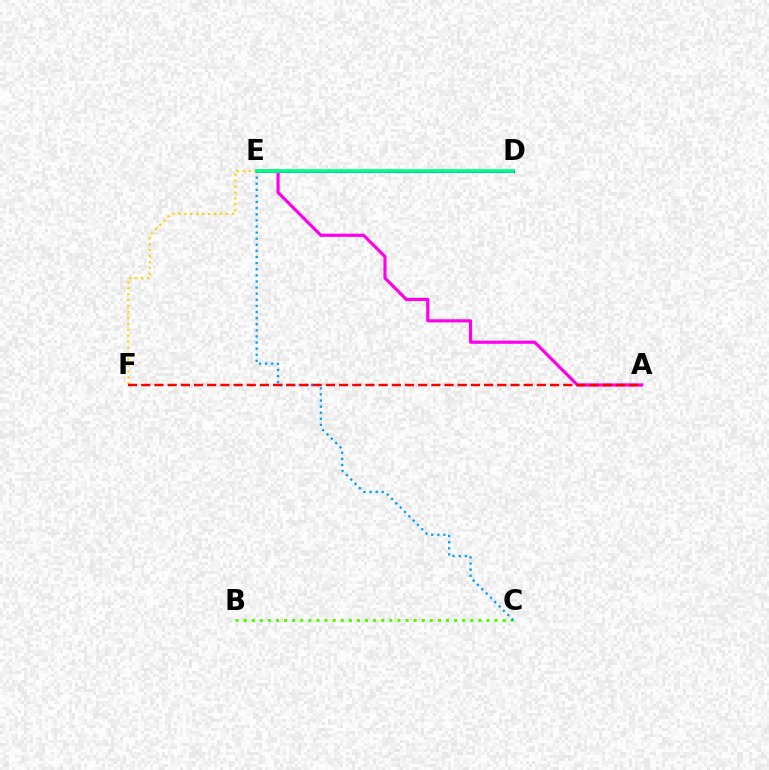{('D', 'E'): [{'color': '#3700ff', 'line_style': 'solid', 'thickness': 2.23}, {'color': '#00ff86', 'line_style': 'solid', 'thickness': 2.58}], ('B', 'C'): [{'color': '#4fff00', 'line_style': 'dotted', 'thickness': 2.2}], ('C', 'E'): [{'color': '#009eff', 'line_style': 'dotted', 'thickness': 1.66}], ('A', 'E'): [{'color': '#ff00ed', 'line_style': 'solid', 'thickness': 2.28}], ('E', 'F'): [{'color': '#ffd500', 'line_style': 'dotted', 'thickness': 1.61}], ('A', 'F'): [{'color': '#ff0000', 'line_style': 'dashed', 'thickness': 1.79}]}